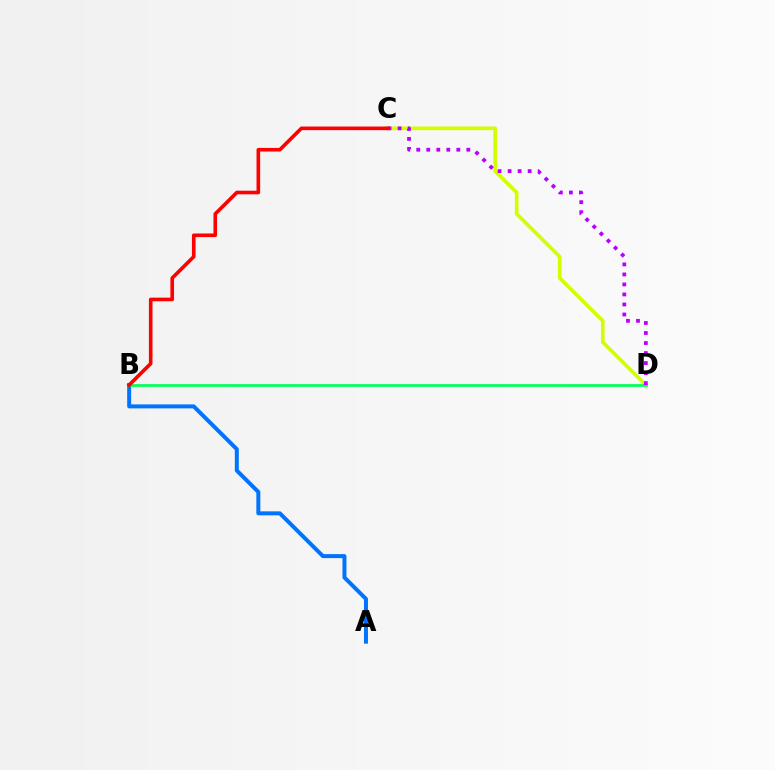{('C', 'D'): [{'color': '#d1ff00', 'line_style': 'solid', 'thickness': 2.64}, {'color': '#b900ff', 'line_style': 'dotted', 'thickness': 2.72}], ('A', 'B'): [{'color': '#0074ff', 'line_style': 'solid', 'thickness': 2.87}], ('B', 'D'): [{'color': '#00ff5c', 'line_style': 'solid', 'thickness': 1.97}], ('B', 'C'): [{'color': '#ff0000', 'line_style': 'solid', 'thickness': 2.61}]}